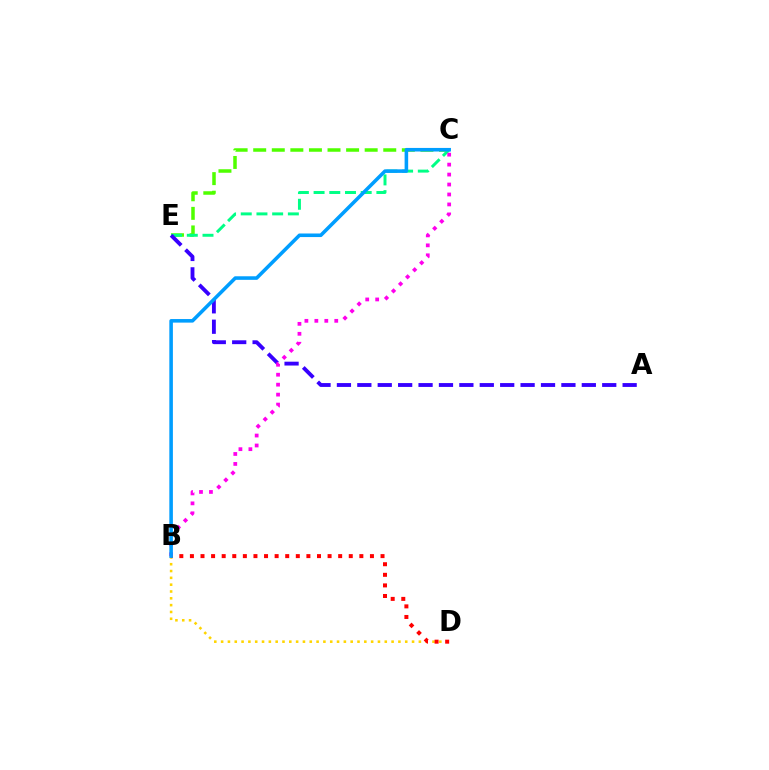{('C', 'E'): [{'color': '#4fff00', 'line_style': 'dashed', 'thickness': 2.52}, {'color': '#00ff86', 'line_style': 'dashed', 'thickness': 2.13}], ('B', 'D'): [{'color': '#ffd500', 'line_style': 'dotted', 'thickness': 1.85}, {'color': '#ff0000', 'line_style': 'dotted', 'thickness': 2.88}], ('A', 'E'): [{'color': '#3700ff', 'line_style': 'dashed', 'thickness': 2.77}], ('B', 'C'): [{'color': '#ff00ed', 'line_style': 'dotted', 'thickness': 2.7}, {'color': '#009eff', 'line_style': 'solid', 'thickness': 2.57}]}